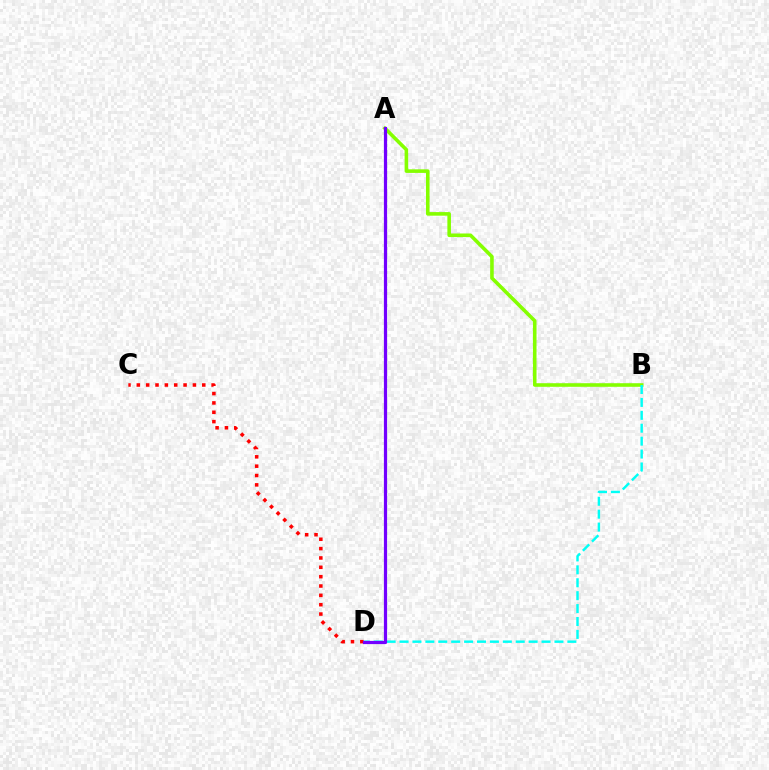{('A', 'B'): [{'color': '#84ff00', 'line_style': 'solid', 'thickness': 2.58}], ('B', 'D'): [{'color': '#00fff6', 'line_style': 'dashed', 'thickness': 1.75}], ('C', 'D'): [{'color': '#ff0000', 'line_style': 'dotted', 'thickness': 2.54}], ('A', 'D'): [{'color': '#7200ff', 'line_style': 'solid', 'thickness': 2.3}]}